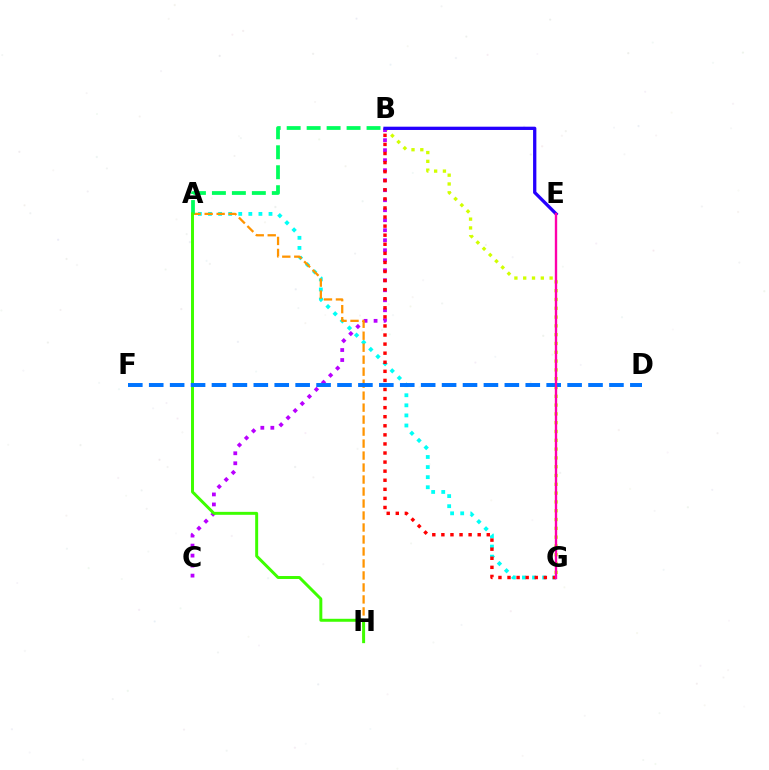{('B', 'G'): [{'color': '#d1ff00', 'line_style': 'dotted', 'thickness': 2.39}, {'color': '#ff0000', 'line_style': 'dotted', 'thickness': 2.47}], ('A', 'G'): [{'color': '#00fff6', 'line_style': 'dotted', 'thickness': 2.74}], ('B', 'C'): [{'color': '#b900ff', 'line_style': 'dotted', 'thickness': 2.72}], ('B', 'E'): [{'color': '#2500ff', 'line_style': 'solid', 'thickness': 2.37}], ('A', 'H'): [{'color': '#ff9400', 'line_style': 'dashed', 'thickness': 1.63}, {'color': '#3dff00', 'line_style': 'solid', 'thickness': 2.14}], ('A', 'B'): [{'color': '#00ff5c', 'line_style': 'dashed', 'thickness': 2.71}], ('D', 'F'): [{'color': '#0074ff', 'line_style': 'dashed', 'thickness': 2.84}], ('E', 'G'): [{'color': '#ff00ac', 'line_style': 'solid', 'thickness': 1.7}]}